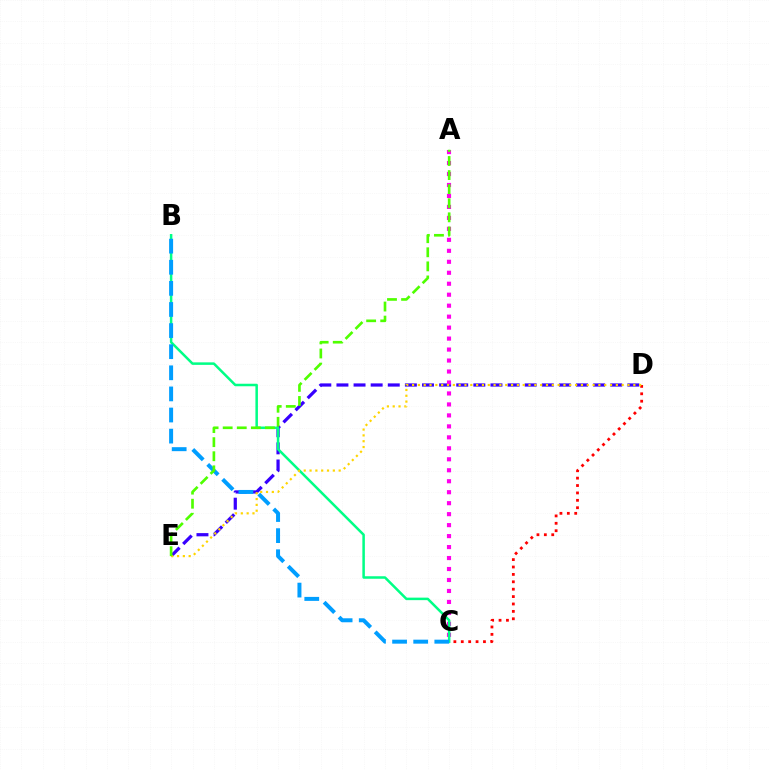{('D', 'E'): [{'color': '#3700ff', 'line_style': 'dashed', 'thickness': 2.32}, {'color': '#ffd500', 'line_style': 'dotted', 'thickness': 1.58}], ('A', 'C'): [{'color': '#ff00ed', 'line_style': 'dotted', 'thickness': 2.98}], ('C', 'D'): [{'color': '#ff0000', 'line_style': 'dotted', 'thickness': 2.01}], ('B', 'C'): [{'color': '#00ff86', 'line_style': 'solid', 'thickness': 1.81}, {'color': '#009eff', 'line_style': 'dashed', 'thickness': 2.87}], ('A', 'E'): [{'color': '#4fff00', 'line_style': 'dashed', 'thickness': 1.91}]}